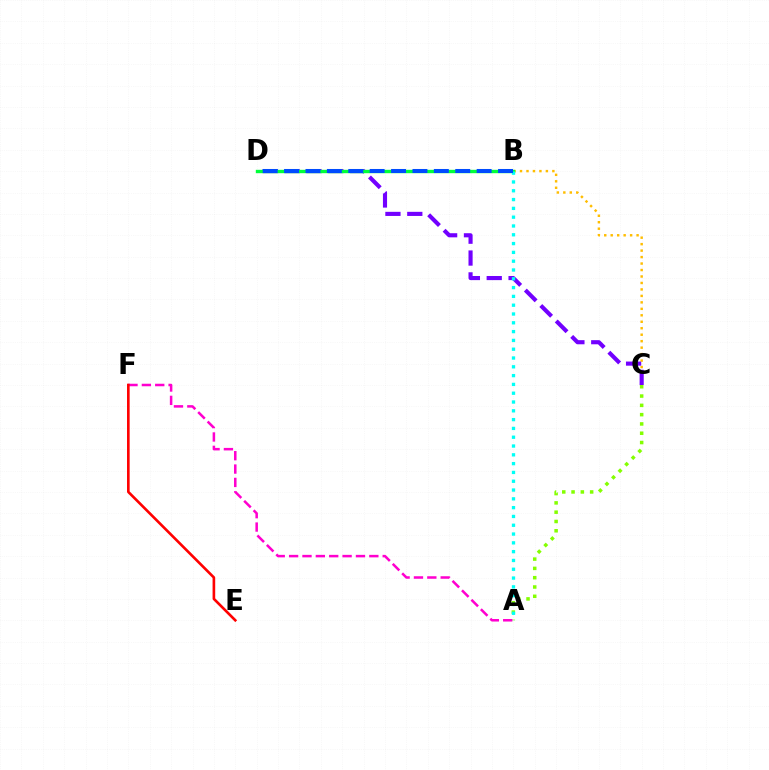{('A', 'C'): [{'color': '#84ff00', 'line_style': 'dotted', 'thickness': 2.53}], ('A', 'F'): [{'color': '#ff00cf', 'line_style': 'dashed', 'thickness': 1.82}], ('B', 'C'): [{'color': '#ffbd00', 'line_style': 'dotted', 'thickness': 1.76}], ('C', 'D'): [{'color': '#7200ff', 'line_style': 'dashed', 'thickness': 2.97}], ('E', 'F'): [{'color': '#ff0000', 'line_style': 'solid', 'thickness': 1.9}], ('B', 'D'): [{'color': '#00ff39', 'line_style': 'solid', 'thickness': 2.44}, {'color': '#004bff', 'line_style': 'dashed', 'thickness': 2.91}], ('A', 'B'): [{'color': '#00fff6', 'line_style': 'dotted', 'thickness': 2.39}]}